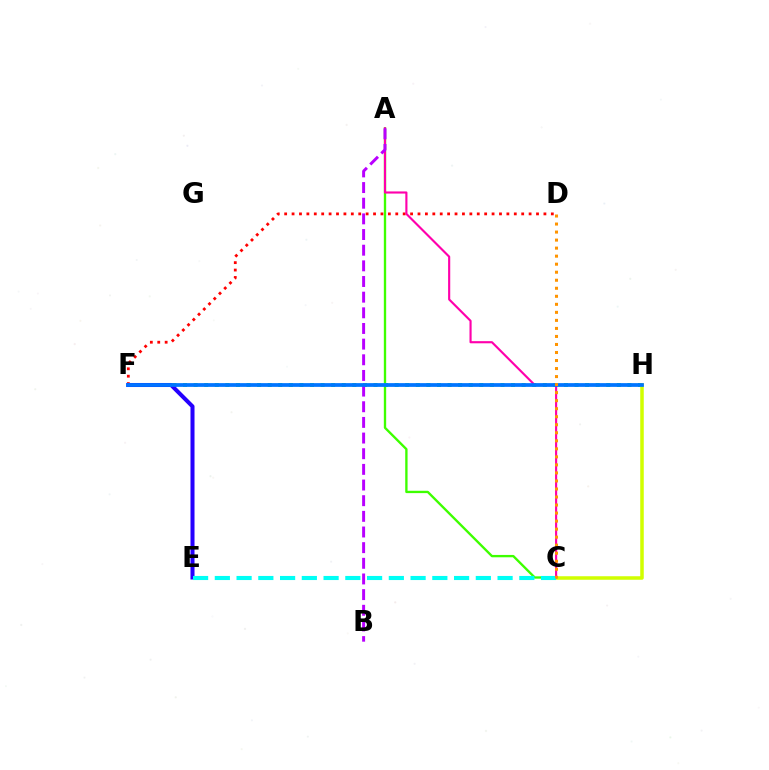{('A', 'C'): [{'color': '#3dff00', 'line_style': 'solid', 'thickness': 1.69}, {'color': '#ff00ac', 'line_style': 'solid', 'thickness': 1.54}], ('F', 'H'): [{'color': '#00ff5c', 'line_style': 'dotted', 'thickness': 2.87}, {'color': '#0074ff', 'line_style': 'solid', 'thickness': 2.69}], ('C', 'H'): [{'color': '#d1ff00', 'line_style': 'solid', 'thickness': 2.54}], ('D', 'F'): [{'color': '#ff0000', 'line_style': 'dotted', 'thickness': 2.01}], ('E', 'F'): [{'color': '#2500ff', 'line_style': 'solid', 'thickness': 2.9}], ('C', 'E'): [{'color': '#00fff6', 'line_style': 'dashed', 'thickness': 2.95}], ('A', 'B'): [{'color': '#b900ff', 'line_style': 'dashed', 'thickness': 2.13}], ('C', 'D'): [{'color': '#ff9400', 'line_style': 'dotted', 'thickness': 2.18}]}